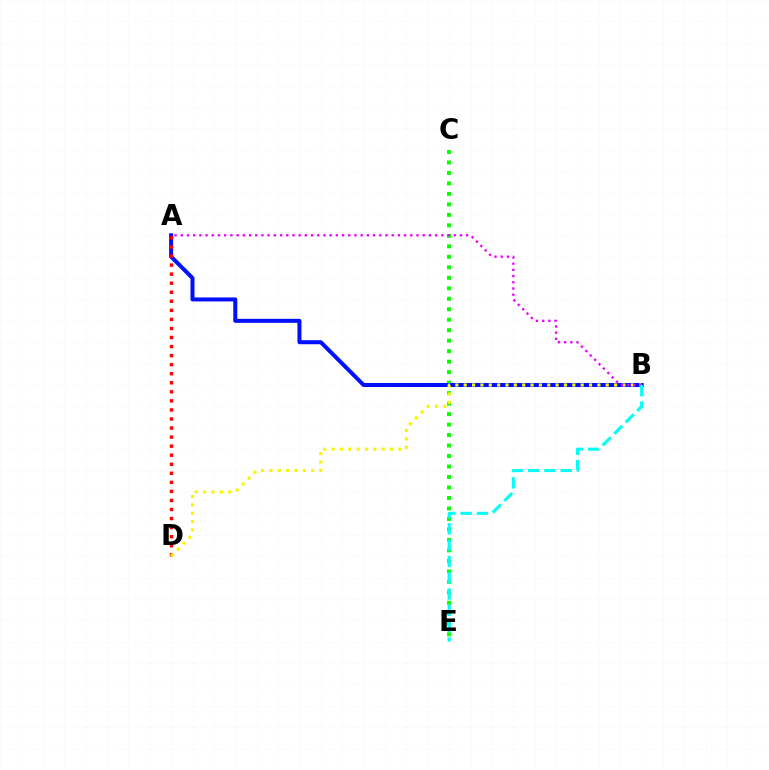{('C', 'E'): [{'color': '#08ff00', 'line_style': 'dotted', 'thickness': 2.85}], ('A', 'B'): [{'color': '#0010ff', 'line_style': 'solid', 'thickness': 2.89}, {'color': '#ee00ff', 'line_style': 'dotted', 'thickness': 1.69}], ('A', 'D'): [{'color': '#ff0000', 'line_style': 'dotted', 'thickness': 2.46}], ('B', 'D'): [{'color': '#fcf500', 'line_style': 'dotted', 'thickness': 2.27}], ('B', 'E'): [{'color': '#00fff6', 'line_style': 'dashed', 'thickness': 2.21}]}